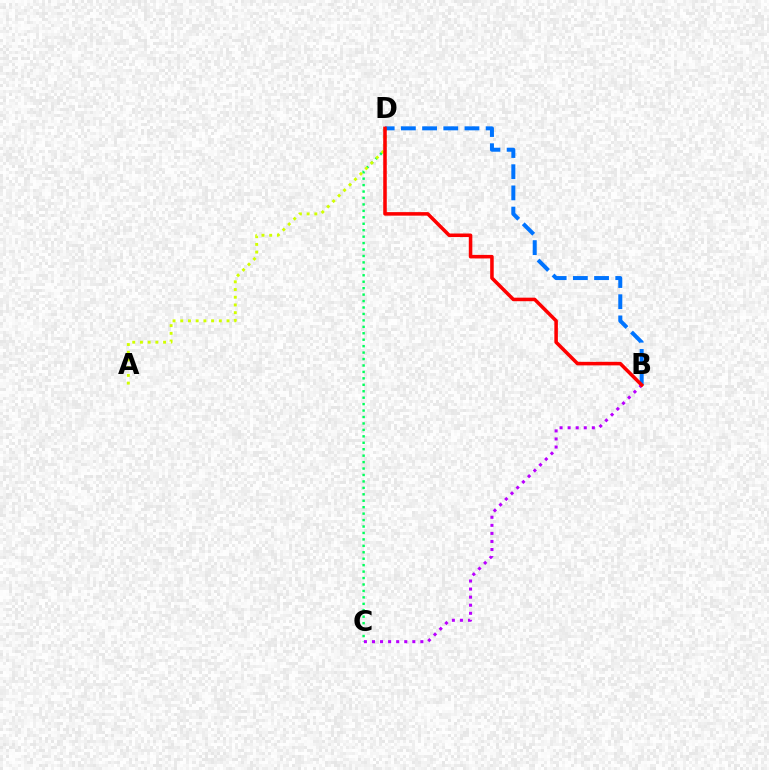{('C', 'D'): [{'color': '#00ff5c', 'line_style': 'dotted', 'thickness': 1.75}], ('A', 'D'): [{'color': '#d1ff00', 'line_style': 'dotted', 'thickness': 2.1}], ('B', 'D'): [{'color': '#0074ff', 'line_style': 'dashed', 'thickness': 2.88}, {'color': '#ff0000', 'line_style': 'solid', 'thickness': 2.55}], ('B', 'C'): [{'color': '#b900ff', 'line_style': 'dotted', 'thickness': 2.19}]}